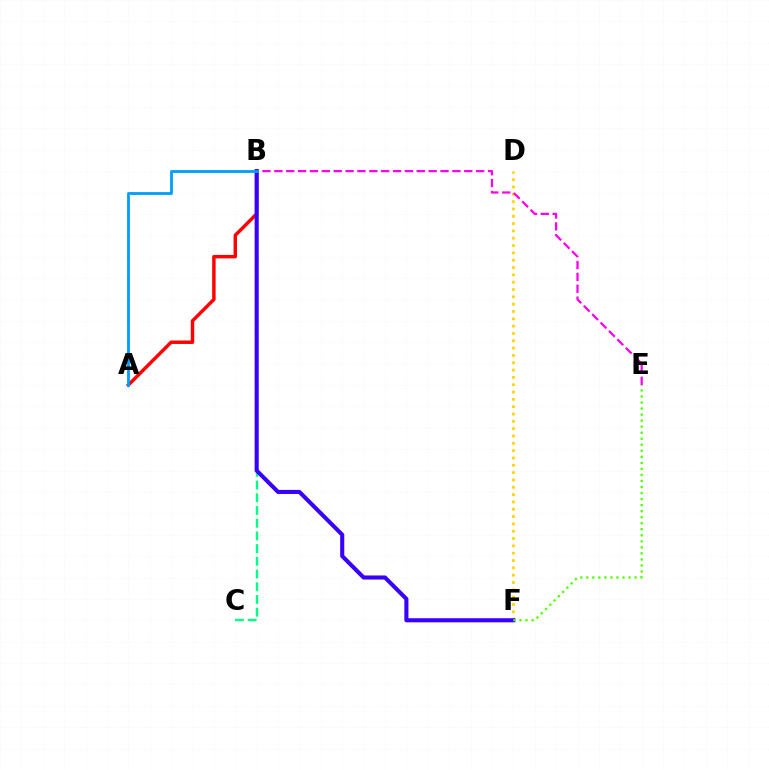{('B', 'C'): [{'color': '#00ff86', 'line_style': 'dashed', 'thickness': 1.73}], ('D', 'F'): [{'color': '#ffd500', 'line_style': 'dotted', 'thickness': 1.99}], ('A', 'B'): [{'color': '#ff0000', 'line_style': 'solid', 'thickness': 2.48}, {'color': '#009eff', 'line_style': 'solid', 'thickness': 2.03}], ('B', 'F'): [{'color': '#3700ff', 'line_style': 'solid', 'thickness': 2.94}], ('B', 'E'): [{'color': '#ff00ed', 'line_style': 'dashed', 'thickness': 1.61}], ('E', 'F'): [{'color': '#4fff00', 'line_style': 'dotted', 'thickness': 1.64}]}